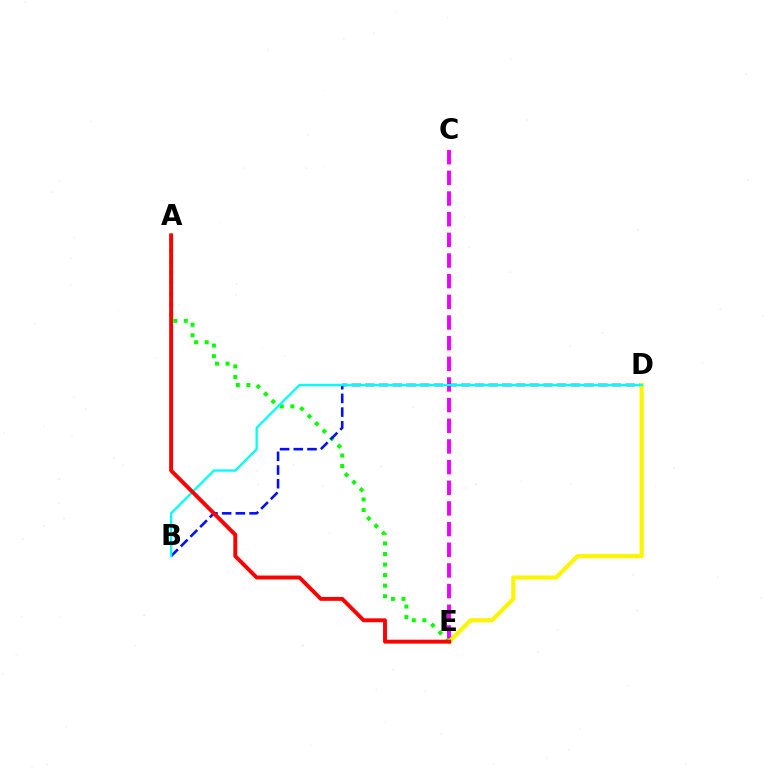{('C', 'E'): [{'color': '#ee00ff', 'line_style': 'dashed', 'thickness': 2.81}], ('A', 'E'): [{'color': '#08ff00', 'line_style': 'dotted', 'thickness': 2.87}, {'color': '#ff0000', 'line_style': 'solid', 'thickness': 2.81}], ('B', 'D'): [{'color': '#0010ff', 'line_style': 'dashed', 'thickness': 1.86}, {'color': '#00fff6', 'line_style': 'solid', 'thickness': 1.68}], ('D', 'E'): [{'color': '#fcf500', 'line_style': 'solid', 'thickness': 2.99}]}